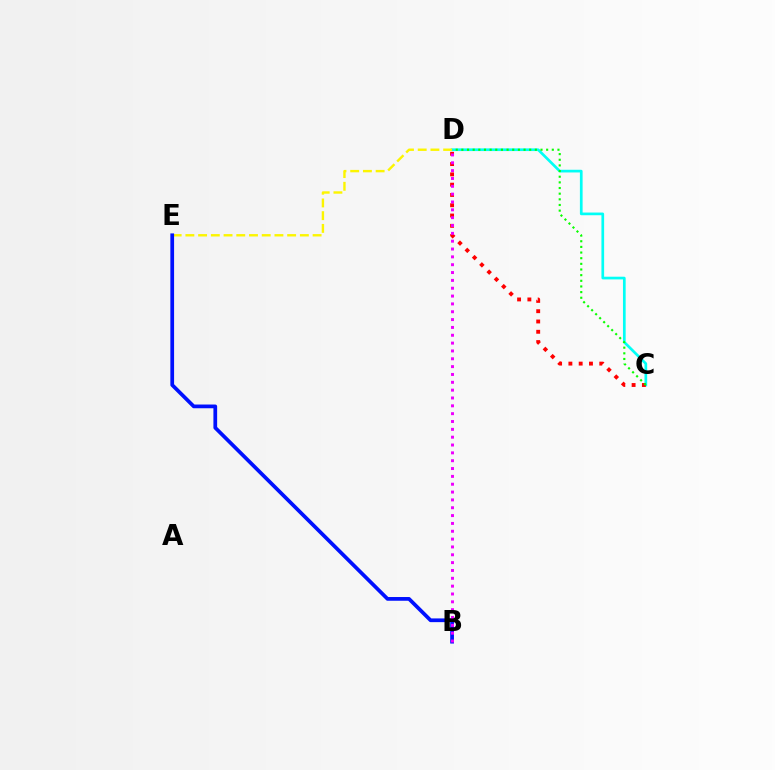{('C', 'D'): [{'color': '#00fff6', 'line_style': 'solid', 'thickness': 1.94}, {'color': '#ff0000', 'line_style': 'dotted', 'thickness': 2.8}, {'color': '#08ff00', 'line_style': 'dotted', 'thickness': 1.54}], ('D', 'E'): [{'color': '#fcf500', 'line_style': 'dashed', 'thickness': 1.73}], ('B', 'E'): [{'color': '#0010ff', 'line_style': 'solid', 'thickness': 2.68}], ('B', 'D'): [{'color': '#ee00ff', 'line_style': 'dotted', 'thickness': 2.13}]}